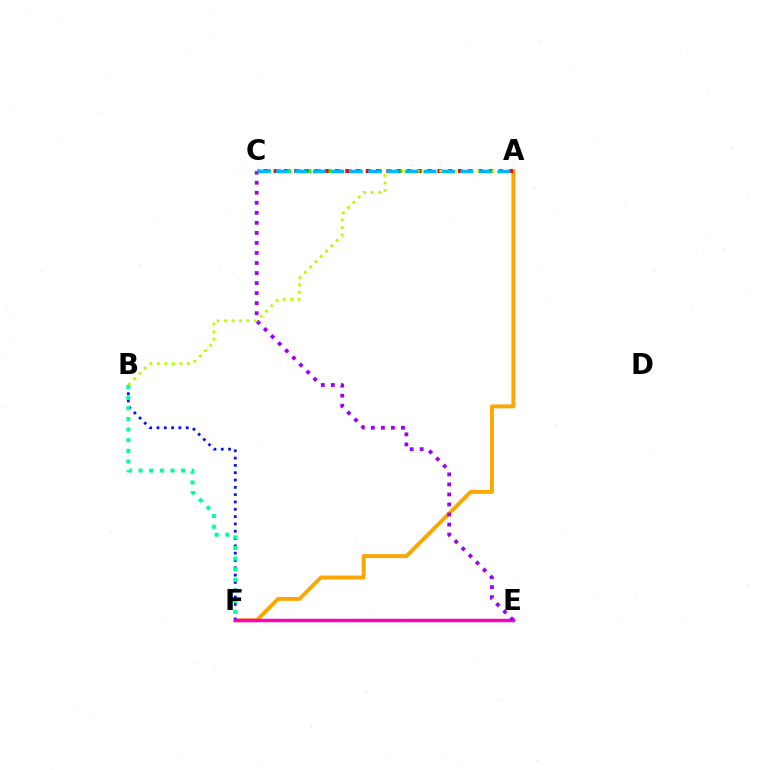{('A', 'F'): [{'color': '#ffa500', 'line_style': 'solid', 'thickness': 2.8}], ('B', 'F'): [{'color': '#0010ff', 'line_style': 'dotted', 'thickness': 1.99}, {'color': '#00ff9d', 'line_style': 'dotted', 'thickness': 2.89}], ('A', 'C'): [{'color': '#08ff00', 'line_style': 'dotted', 'thickness': 2.74}, {'color': '#ff0000', 'line_style': 'dotted', 'thickness': 2.78}, {'color': '#00b5ff', 'line_style': 'dashed', 'thickness': 2.51}], ('E', 'F'): [{'color': '#ff00bd', 'line_style': 'solid', 'thickness': 2.49}], ('C', 'E'): [{'color': '#9b00ff', 'line_style': 'dotted', 'thickness': 2.73}], ('A', 'B'): [{'color': '#b3ff00', 'line_style': 'dotted', 'thickness': 2.04}]}